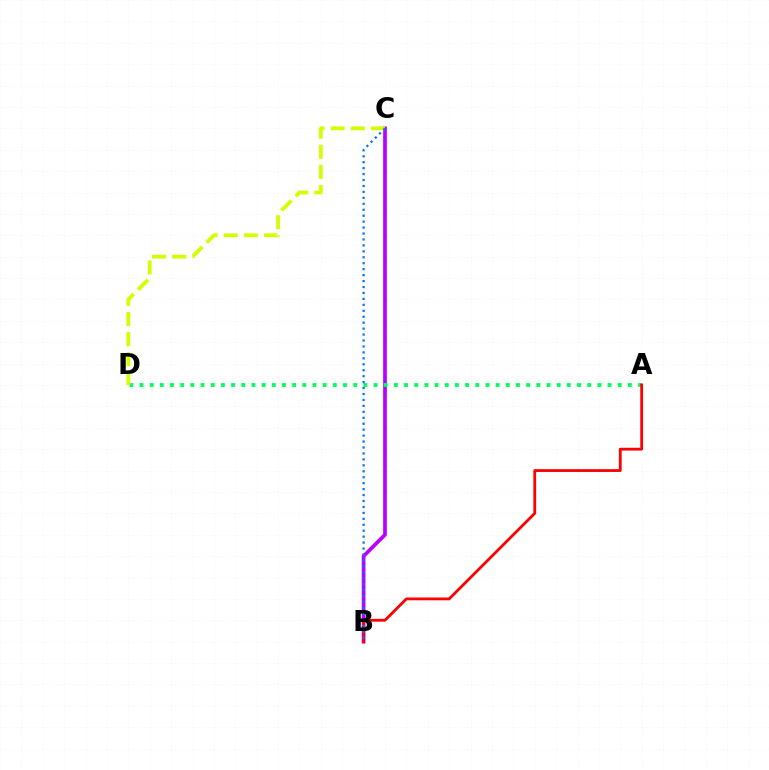{('B', 'C'): [{'color': '#b900ff', 'line_style': 'solid', 'thickness': 2.68}, {'color': '#0074ff', 'line_style': 'dotted', 'thickness': 1.61}], ('A', 'D'): [{'color': '#00ff5c', 'line_style': 'dotted', 'thickness': 2.76}], ('A', 'B'): [{'color': '#ff0000', 'line_style': 'solid', 'thickness': 2.01}], ('C', 'D'): [{'color': '#d1ff00', 'line_style': 'dashed', 'thickness': 2.74}]}